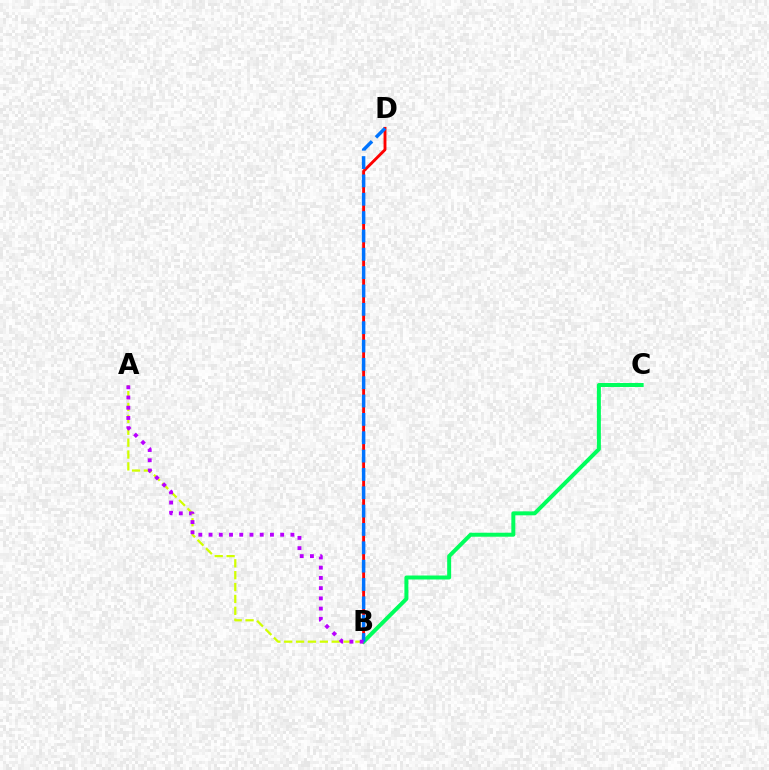{('B', 'D'): [{'color': '#ff0000', 'line_style': 'solid', 'thickness': 2.07}, {'color': '#0074ff', 'line_style': 'dashed', 'thickness': 2.49}], ('A', 'B'): [{'color': '#d1ff00', 'line_style': 'dashed', 'thickness': 1.61}, {'color': '#b900ff', 'line_style': 'dotted', 'thickness': 2.78}], ('B', 'C'): [{'color': '#00ff5c', 'line_style': 'solid', 'thickness': 2.86}]}